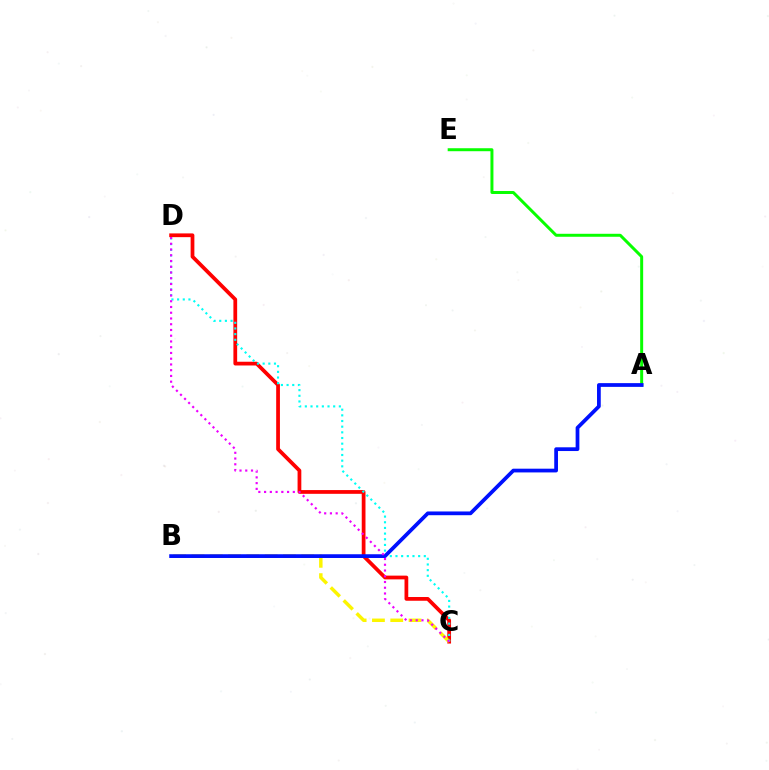{('A', 'E'): [{'color': '#08ff00', 'line_style': 'solid', 'thickness': 2.15}], ('C', 'D'): [{'color': '#ff0000', 'line_style': 'solid', 'thickness': 2.7}, {'color': '#00fff6', 'line_style': 'dotted', 'thickness': 1.54}, {'color': '#ee00ff', 'line_style': 'dotted', 'thickness': 1.56}], ('B', 'C'): [{'color': '#fcf500', 'line_style': 'dashed', 'thickness': 2.49}], ('A', 'B'): [{'color': '#0010ff', 'line_style': 'solid', 'thickness': 2.69}]}